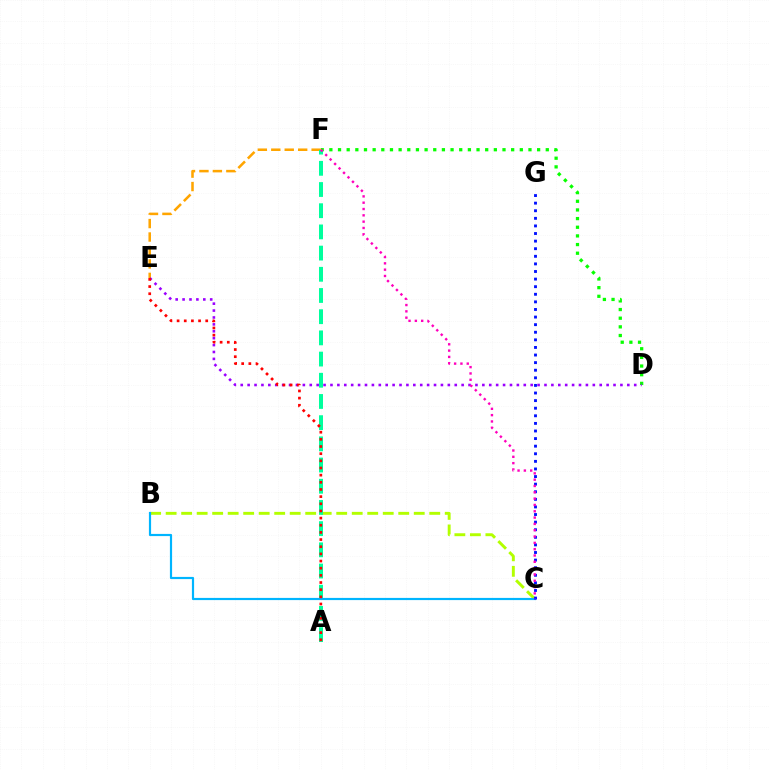{('D', 'F'): [{'color': '#08ff00', 'line_style': 'dotted', 'thickness': 2.35}], ('B', 'C'): [{'color': '#b3ff00', 'line_style': 'dashed', 'thickness': 2.11}, {'color': '#00b5ff', 'line_style': 'solid', 'thickness': 1.57}], ('E', 'F'): [{'color': '#ffa500', 'line_style': 'dashed', 'thickness': 1.83}], ('A', 'F'): [{'color': '#00ff9d', 'line_style': 'dashed', 'thickness': 2.88}], ('D', 'E'): [{'color': '#9b00ff', 'line_style': 'dotted', 'thickness': 1.88}], ('A', 'E'): [{'color': '#ff0000', 'line_style': 'dotted', 'thickness': 1.94}], ('C', 'G'): [{'color': '#0010ff', 'line_style': 'dotted', 'thickness': 2.06}], ('C', 'F'): [{'color': '#ff00bd', 'line_style': 'dotted', 'thickness': 1.72}]}